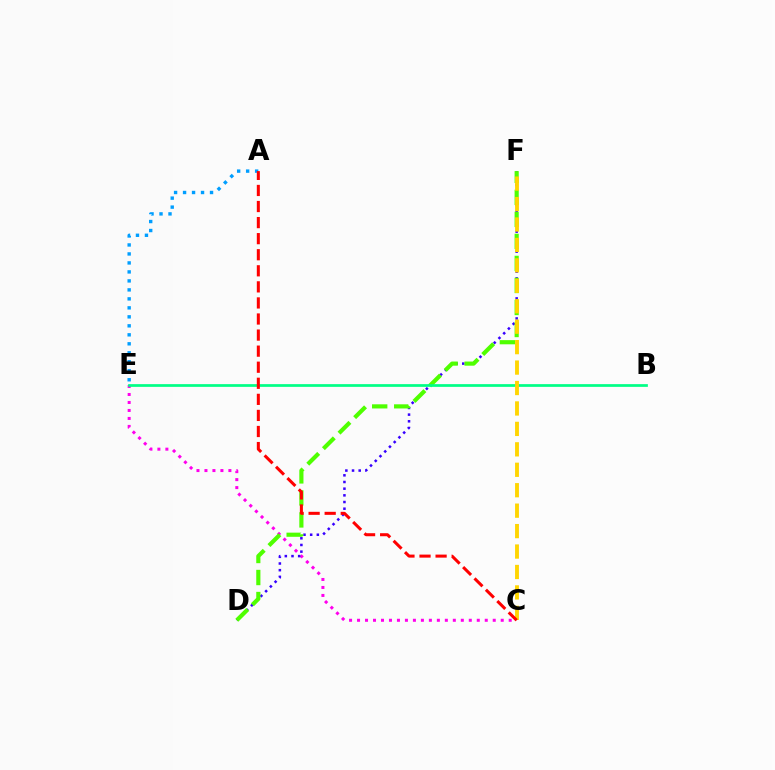{('C', 'E'): [{'color': '#ff00ed', 'line_style': 'dotted', 'thickness': 2.17}], ('D', 'F'): [{'color': '#3700ff', 'line_style': 'dotted', 'thickness': 1.81}, {'color': '#4fff00', 'line_style': 'dashed', 'thickness': 2.99}], ('A', 'E'): [{'color': '#009eff', 'line_style': 'dotted', 'thickness': 2.44}], ('B', 'E'): [{'color': '#00ff86', 'line_style': 'solid', 'thickness': 1.96}], ('C', 'F'): [{'color': '#ffd500', 'line_style': 'dashed', 'thickness': 2.78}], ('A', 'C'): [{'color': '#ff0000', 'line_style': 'dashed', 'thickness': 2.18}]}